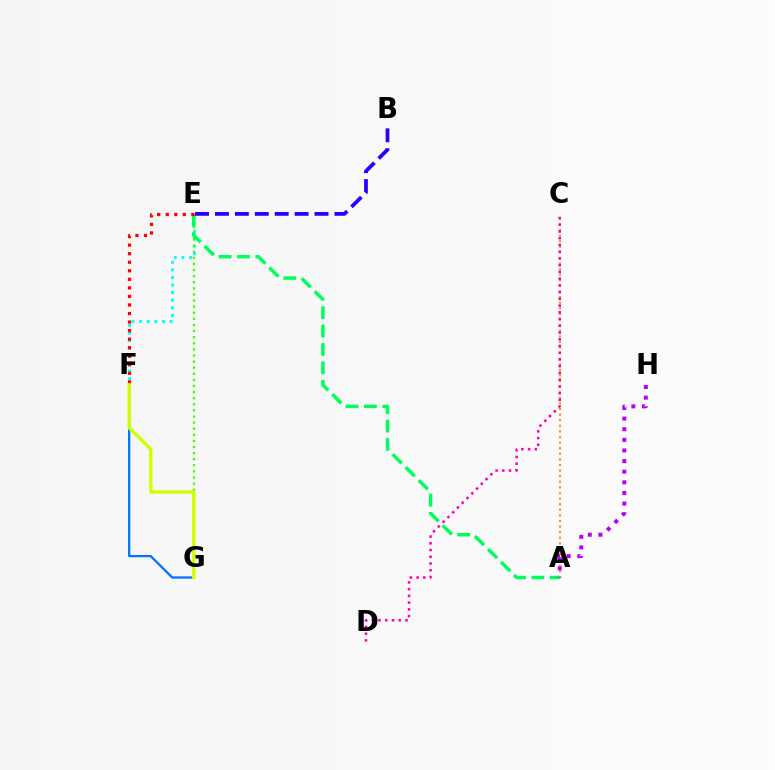{('A', 'C'): [{'color': '#ff9400', 'line_style': 'dotted', 'thickness': 1.52}], ('C', 'D'): [{'color': '#ff00ac', 'line_style': 'dotted', 'thickness': 1.83}], ('E', 'F'): [{'color': '#00fff6', 'line_style': 'dotted', 'thickness': 2.06}, {'color': '#ff0000', 'line_style': 'dotted', 'thickness': 2.32}], ('F', 'G'): [{'color': '#0074ff', 'line_style': 'solid', 'thickness': 1.64}, {'color': '#d1ff00', 'line_style': 'solid', 'thickness': 2.4}], ('E', 'G'): [{'color': '#3dff00', 'line_style': 'dotted', 'thickness': 1.66}], ('A', 'E'): [{'color': '#00ff5c', 'line_style': 'dashed', 'thickness': 2.5}], ('B', 'E'): [{'color': '#2500ff', 'line_style': 'dashed', 'thickness': 2.7}], ('A', 'H'): [{'color': '#b900ff', 'line_style': 'dotted', 'thickness': 2.89}]}